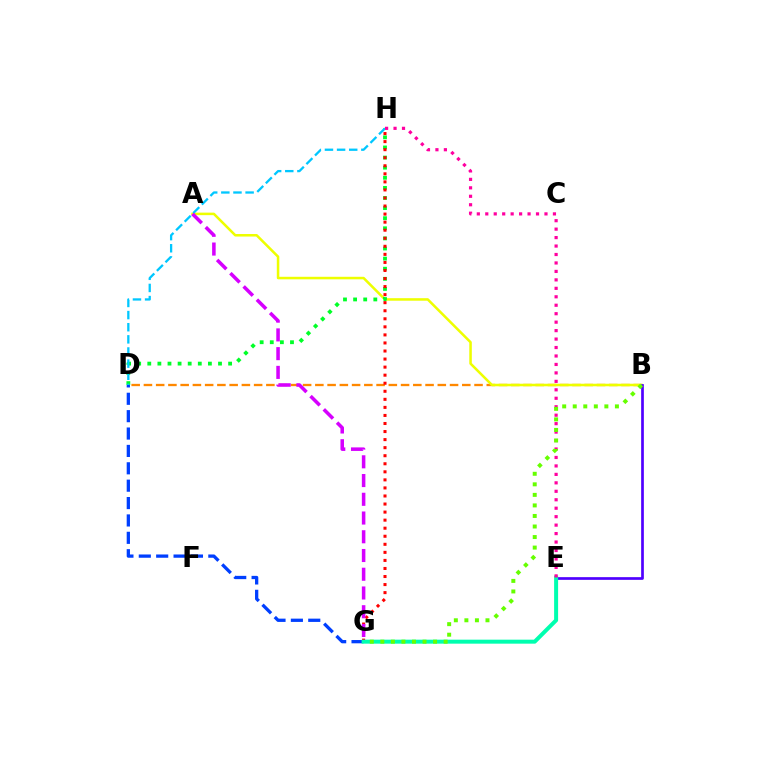{('B', 'D'): [{'color': '#ff8800', 'line_style': 'dashed', 'thickness': 1.66}], ('A', 'B'): [{'color': '#eeff00', 'line_style': 'solid', 'thickness': 1.82}], ('D', 'H'): [{'color': '#00ff27', 'line_style': 'dotted', 'thickness': 2.75}, {'color': '#00c7ff', 'line_style': 'dashed', 'thickness': 1.65}], ('D', 'G'): [{'color': '#003fff', 'line_style': 'dashed', 'thickness': 2.36}], ('G', 'H'): [{'color': '#ff0000', 'line_style': 'dotted', 'thickness': 2.19}], ('B', 'E'): [{'color': '#4f00ff', 'line_style': 'solid', 'thickness': 1.94}], ('E', 'G'): [{'color': '#00ffaf', 'line_style': 'solid', 'thickness': 2.87}], ('A', 'G'): [{'color': '#d600ff', 'line_style': 'dashed', 'thickness': 2.55}], ('E', 'H'): [{'color': '#ff00a0', 'line_style': 'dotted', 'thickness': 2.3}], ('B', 'G'): [{'color': '#66ff00', 'line_style': 'dotted', 'thickness': 2.86}]}